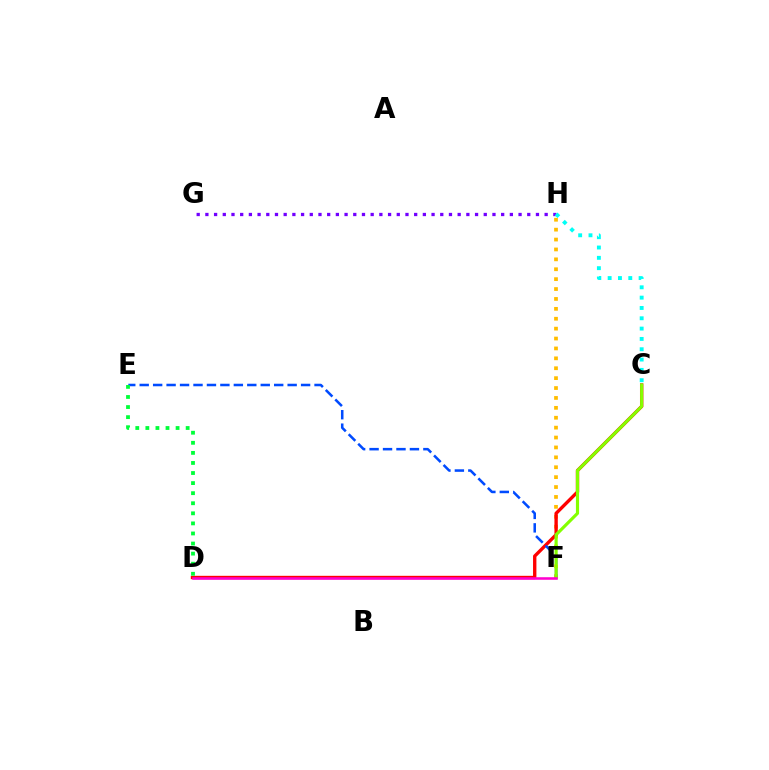{('F', 'H'): [{'color': '#ffbd00', 'line_style': 'dotted', 'thickness': 2.69}], ('C', 'D'): [{'color': '#ff0000', 'line_style': 'solid', 'thickness': 2.42}], ('E', 'F'): [{'color': '#004bff', 'line_style': 'dashed', 'thickness': 1.83}], ('G', 'H'): [{'color': '#7200ff', 'line_style': 'dotted', 'thickness': 2.36}], ('D', 'E'): [{'color': '#00ff39', 'line_style': 'dotted', 'thickness': 2.74}], ('C', 'F'): [{'color': '#84ff00', 'line_style': 'solid', 'thickness': 2.27}], ('D', 'F'): [{'color': '#ff00cf', 'line_style': 'solid', 'thickness': 1.84}], ('C', 'H'): [{'color': '#00fff6', 'line_style': 'dotted', 'thickness': 2.8}]}